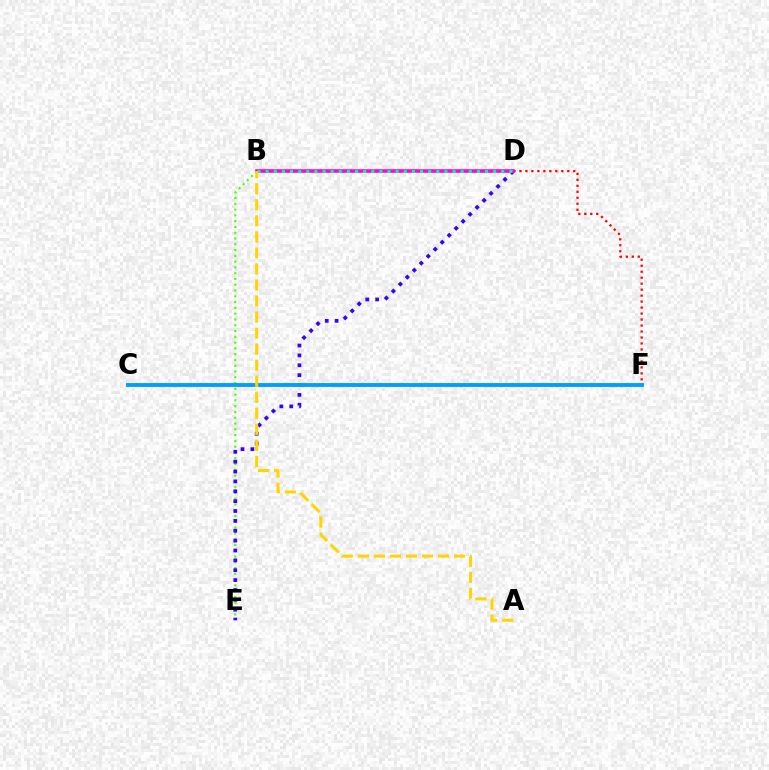{('B', 'E'): [{'color': '#4fff00', 'line_style': 'dotted', 'thickness': 1.57}], ('D', 'E'): [{'color': '#3700ff', 'line_style': 'dotted', 'thickness': 2.68}], ('D', 'F'): [{'color': '#ff0000', 'line_style': 'dotted', 'thickness': 1.62}], ('B', 'D'): [{'color': '#ff00ed', 'line_style': 'solid', 'thickness': 2.6}, {'color': '#00ff86', 'line_style': 'dotted', 'thickness': 2.21}], ('C', 'F'): [{'color': '#009eff', 'line_style': 'solid', 'thickness': 2.78}], ('A', 'B'): [{'color': '#ffd500', 'line_style': 'dashed', 'thickness': 2.18}]}